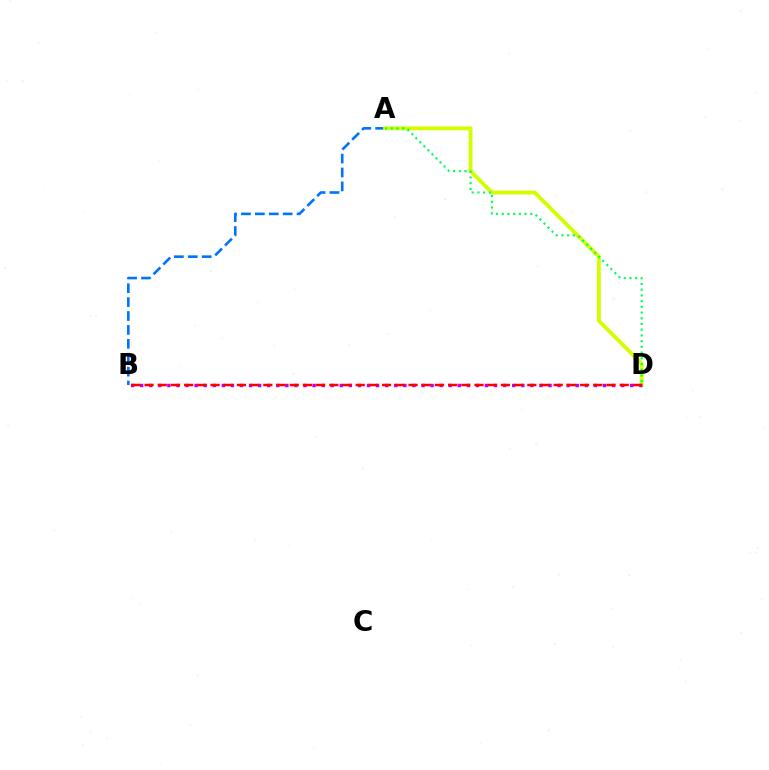{('A', 'B'): [{'color': '#0074ff', 'line_style': 'dashed', 'thickness': 1.89}], ('A', 'D'): [{'color': '#d1ff00', 'line_style': 'solid', 'thickness': 2.76}, {'color': '#00ff5c', 'line_style': 'dotted', 'thickness': 1.55}], ('B', 'D'): [{'color': '#b900ff', 'line_style': 'dotted', 'thickness': 2.47}, {'color': '#ff0000', 'line_style': 'dashed', 'thickness': 1.79}]}